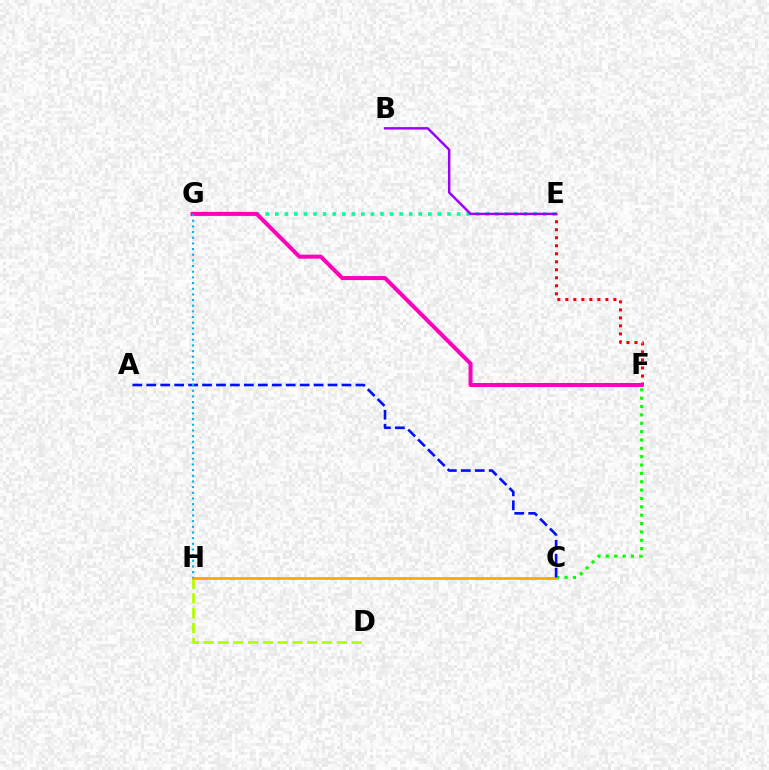{('D', 'H'): [{'color': '#b3ff00', 'line_style': 'dashed', 'thickness': 2.01}], ('C', 'F'): [{'color': '#08ff00', 'line_style': 'dotted', 'thickness': 2.27}], ('E', 'F'): [{'color': '#ff0000', 'line_style': 'dotted', 'thickness': 2.18}], ('E', 'G'): [{'color': '#00ff9d', 'line_style': 'dotted', 'thickness': 2.6}], ('F', 'G'): [{'color': '#ff00bd', 'line_style': 'solid', 'thickness': 2.89}], ('C', 'H'): [{'color': '#ffa500', 'line_style': 'solid', 'thickness': 1.95}], ('B', 'E'): [{'color': '#9b00ff', 'line_style': 'solid', 'thickness': 1.75}], ('A', 'C'): [{'color': '#0010ff', 'line_style': 'dashed', 'thickness': 1.89}], ('G', 'H'): [{'color': '#00b5ff', 'line_style': 'dotted', 'thickness': 1.54}]}